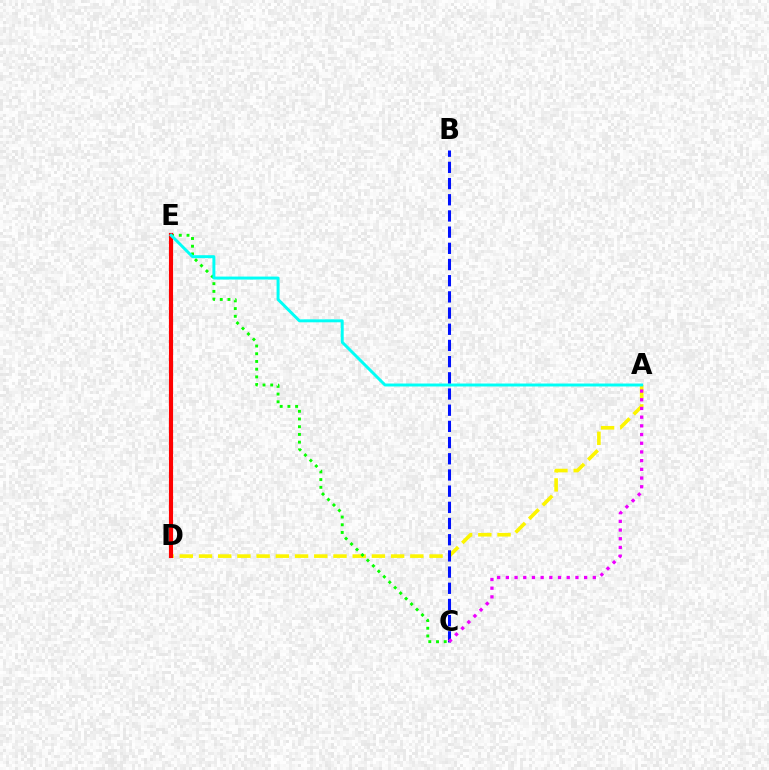{('A', 'D'): [{'color': '#fcf500', 'line_style': 'dashed', 'thickness': 2.61}], ('C', 'E'): [{'color': '#08ff00', 'line_style': 'dotted', 'thickness': 2.1}], ('D', 'E'): [{'color': '#ff0000', 'line_style': 'solid', 'thickness': 2.98}], ('A', 'E'): [{'color': '#00fff6', 'line_style': 'solid', 'thickness': 2.12}], ('B', 'C'): [{'color': '#0010ff', 'line_style': 'dashed', 'thickness': 2.2}], ('A', 'C'): [{'color': '#ee00ff', 'line_style': 'dotted', 'thickness': 2.36}]}